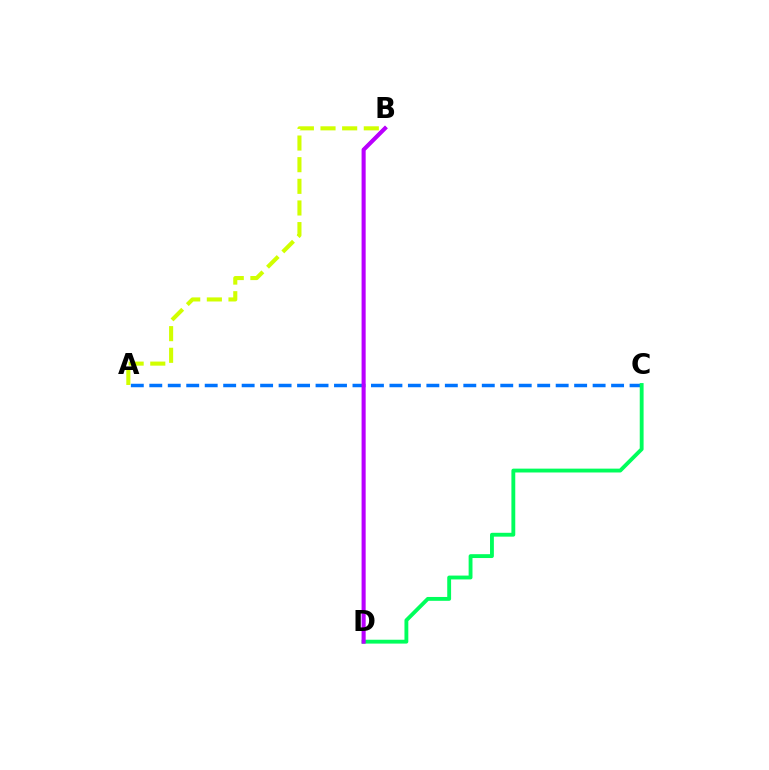{('A', 'C'): [{'color': '#0074ff', 'line_style': 'dashed', 'thickness': 2.51}], ('B', 'D'): [{'color': '#ff0000', 'line_style': 'solid', 'thickness': 2.05}, {'color': '#b900ff', 'line_style': 'solid', 'thickness': 2.93}], ('A', 'B'): [{'color': '#d1ff00', 'line_style': 'dashed', 'thickness': 2.94}], ('C', 'D'): [{'color': '#00ff5c', 'line_style': 'solid', 'thickness': 2.78}]}